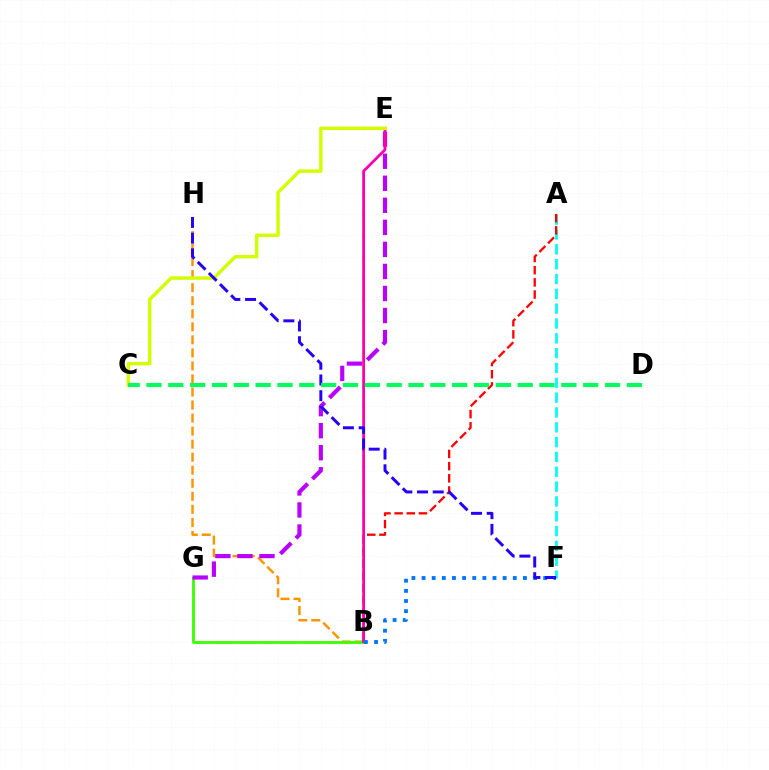{('B', 'H'): [{'color': '#ff9400', 'line_style': 'dashed', 'thickness': 1.77}], ('A', 'F'): [{'color': '#00fff6', 'line_style': 'dashed', 'thickness': 2.01}], ('A', 'B'): [{'color': '#ff0000', 'line_style': 'dashed', 'thickness': 1.65}], ('B', 'G'): [{'color': '#3dff00', 'line_style': 'solid', 'thickness': 2.05}], ('E', 'G'): [{'color': '#b900ff', 'line_style': 'dashed', 'thickness': 2.99}], ('B', 'E'): [{'color': '#ff00ac', 'line_style': 'solid', 'thickness': 2.0}], ('C', 'E'): [{'color': '#d1ff00', 'line_style': 'solid', 'thickness': 2.48}], ('B', 'F'): [{'color': '#0074ff', 'line_style': 'dotted', 'thickness': 2.75}], ('F', 'H'): [{'color': '#2500ff', 'line_style': 'dashed', 'thickness': 2.14}], ('C', 'D'): [{'color': '#00ff5c', 'line_style': 'dashed', 'thickness': 2.97}]}